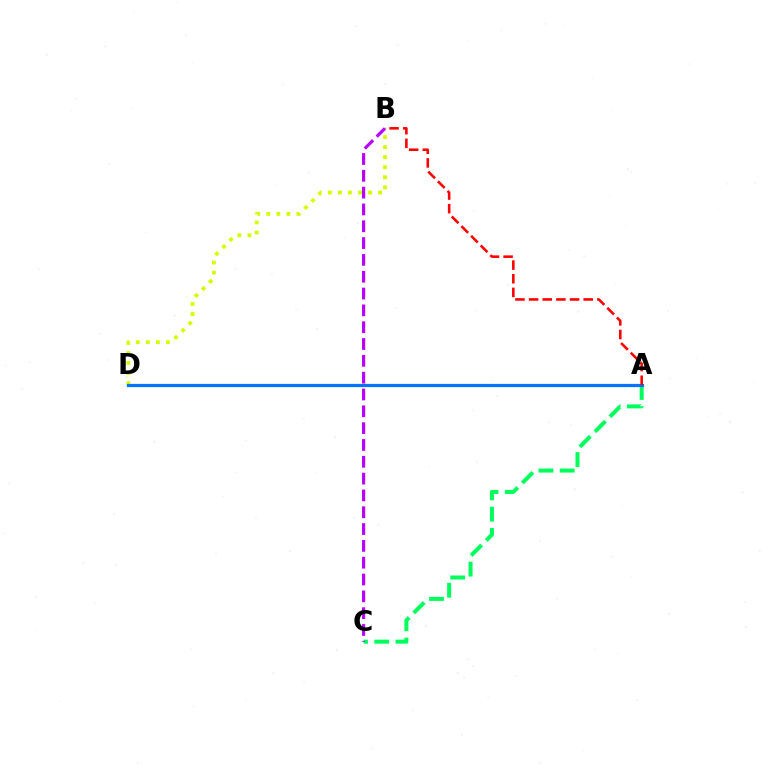{('B', 'D'): [{'color': '#d1ff00', 'line_style': 'dotted', 'thickness': 2.73}], ('A', 'C'): [{'color': '#00ff5c', 'line_style': 'dashed', 'thickness': 2.89}], ('A', 'D'): [{'color': '#0074ff', 'line_style': 'solid', 'thickness': 2.31}], ('B', 'C'): [{'color': '#b900ff', 'line_style': 'dashed', 'thickness': 2.29}], ('A', 'B'): [{'color': '#ff0000', 'line_style': 'dashed', 'thickness': 1.85}]}